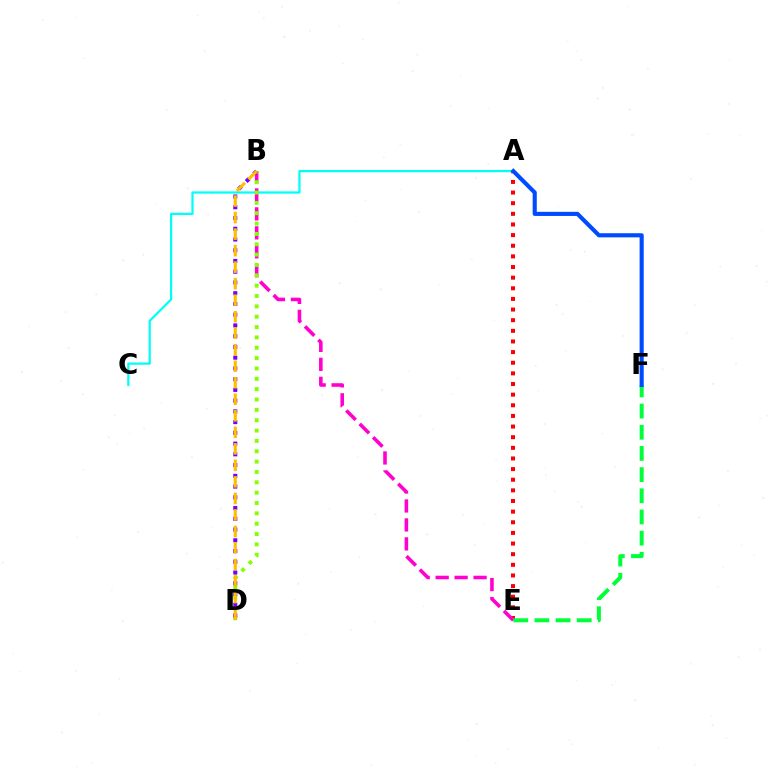{('A', 'E'): [{'color': '#ff0000', 'line_style': 'dotted', 'thickness': 2.89}], ('B', 'E'): [{'color': '#ff00cf', 'line_style': 'dashed', 'thickness': 2.58}], ('A', 'C'): [{'color': '#00fff6', 'line_style': 'solid', 'thickness': 1.61}], ('E', 'F'): [{'color': '#00ff39', 'line_style': 'dashed', 'thickness': 2.88}], ('B', 'D'): [{'color': '#84ff00', 'line_style': 'dotted', 'thickness': 2.81}, {'color': '#7200ff', 'line_style': 'dotted', 'thickness': 2.92}, {'color': '#ffbd00', 'line_style': 'dashed', 'thickness': 2.24}], ('A', 'F'): [{'color': '#004bff', 'line_style': 'solid', 'thickness': 2.96}]}